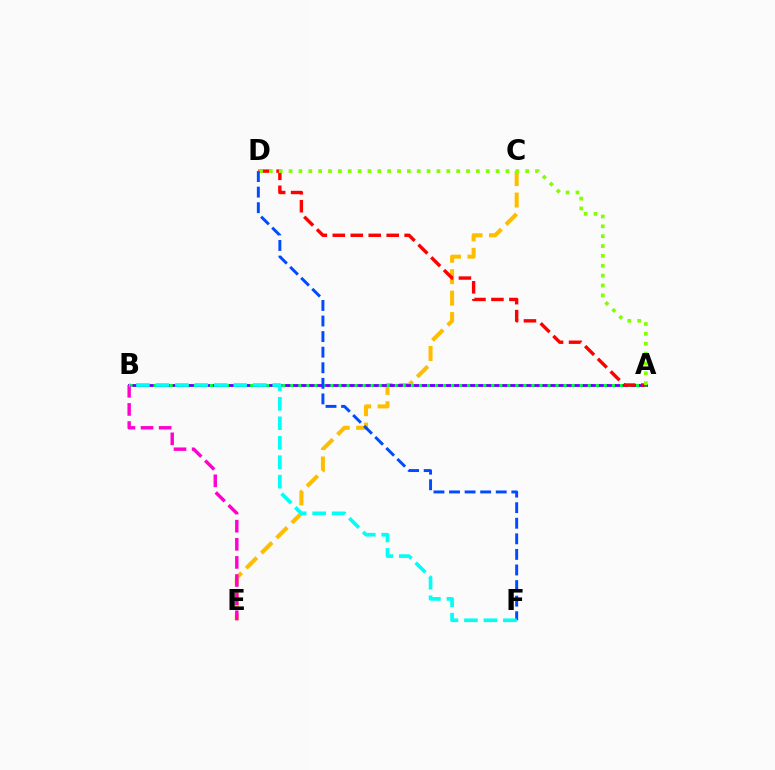{('C', 'E'): [{'color': '#ffbd00', 'line_style': 'dashed', 'thickness': 2.91}], ('A', 'B'): [{'color': '#7200ff', 'line_style': 'solid', 'thickness': 2.07}, {'color': '#00ff39', 'line_style': 'dotted', 'thickness': 2.18}], ('A', 'D'): [{'color': '#ff0000', 'line_style': 'dashed', 'thickness': 2.44}, {'color': '#84ff00', 'line_style': 'dotted', 'thickness': 2.68}], ('B', 'E'): [{'color': '#ff00cf', 'line_style': 'dashed', 'thickness': 2.46}], ('D', 'F'): [{'color': '#004bff', 'line_style': 'dashed', 'thickness': 2.12}], ('B', 'F'): [{'color': '#00fff6', 'line_style': 'dashed', 'thickness': 2.64}]}